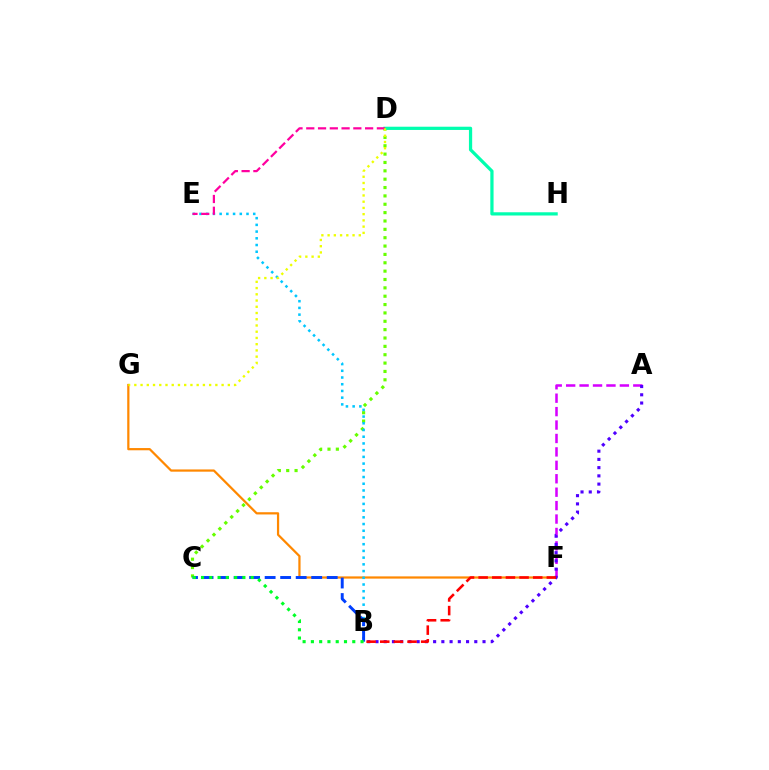{('C', 'D'): [{'color': '#66ff00', 'line_style': 'dotted', 'thickness': 2.27}], ('A', 'F'): [{'color': '#d600ff', 'line_style': 'dashed', 'thickness': 1.82}], ('F', 'G'): [{'color': '#ff8800', 'line_style': 'solid', 'thickness': 1.61}], ('A', 'B'): [{'color': '#4f00ff', 'line_style': 'dotted', 'thickness': 2.24}], ('B', 'F'): [{'color': '#ff0000', 'line_style': 'dashed', 'thickness': 1.85}], ('B', 'E'): [{'color': '#00c7ff', 'line_style': 'dotted', 'thickness': 1.82}], ('D', 'H'): [{'color': '#00ffaf', 'line_style': 'solid', 'thickness': 2.33}], ('B', 'C'): [{'color': '#003fff', 'line_style': 'dashed', 'thickness': 2.11}, {'color': '#00ff27', 'line_style': 'dotted', 'thickness': 2.25}], ('D', 'E'): [{'color': '#ff00a0', 'line_style': 'dashed', 'thickness': 1.6}], ('D', 'G'): [{'color': '#eeff00', 'line_style': 'dotted', 'thickness': 1.69}]}